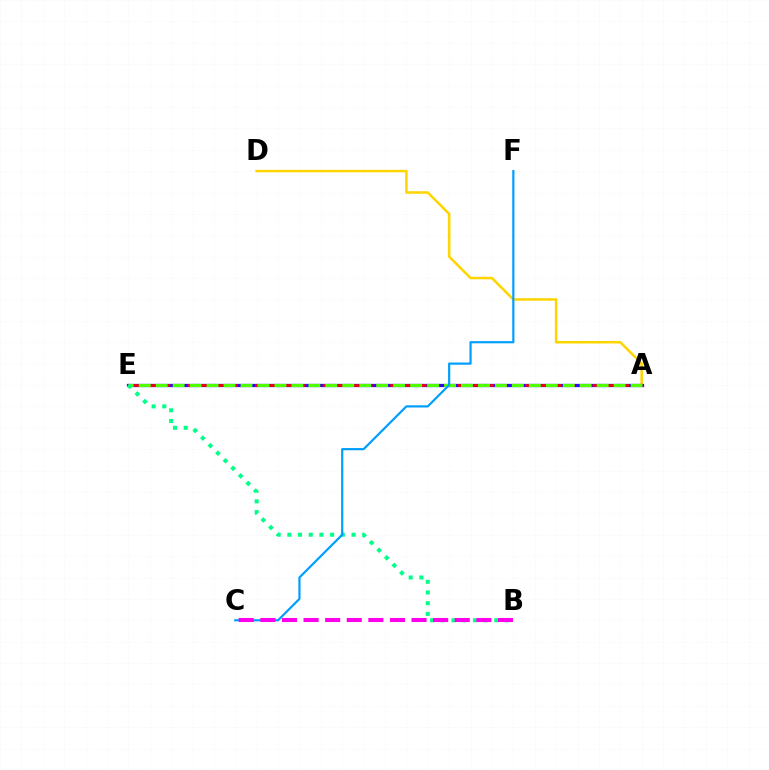{('A', 'D'): [{'color': '#ffd500', 'line_style': 'solid', 'thickness': 1.83}], ('A', 'E'): [{'color': '#3700ff', 'line_style': 'solid', 'thickness': 2.34}, {'color': '#ff0000', 'line_style': 'dashed', 'thickness': 1.83}, {'color': '#4fff00', 'line_style': 'dashed', 'thickness': 2.3}], ('B', 'E'): [{'color': '#00ff86', 'line_style': 'dotted', 'thickness': 2.91}], ('C', 'F'): [{'color': '#009eff', 'line_style': 'solid', 'thickness': 1.58}], ('B', 'C'): [{'color': '#ff00ed', 'line_style': 'dashed', 'thickness': 2.93}]}